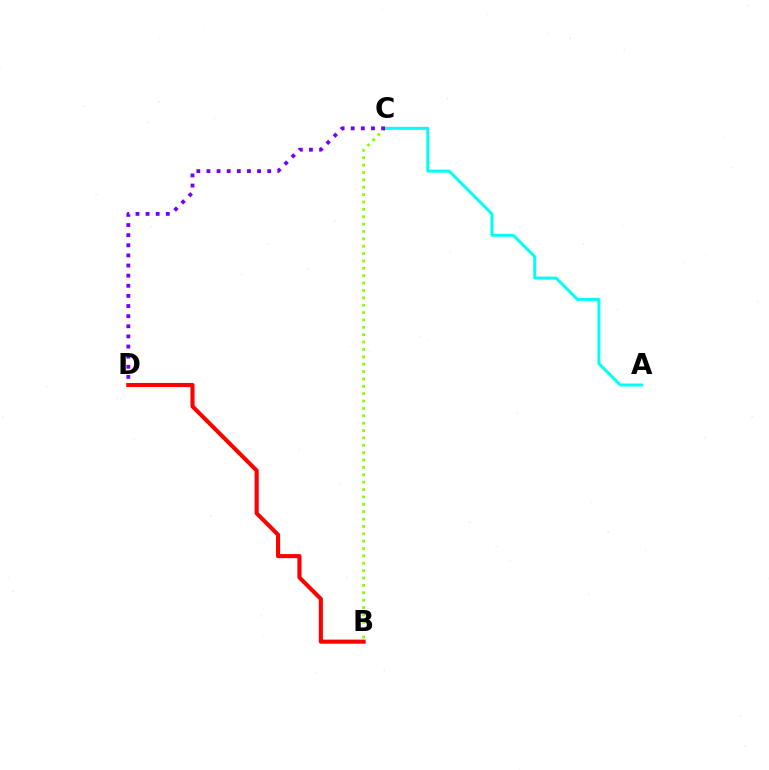{('B', 'D'): [{'color': '#ff0000', 'line_style': 'solid', 'thickness': 2.95}], ('A', 'C'): [{'color': '#00fff6', 'line_style': 'solid', 'thickness': 2.13}], ('B', 'C'): [{'color': '#84ff00', 'line_style': 'dotted', 'thickness': 2.0}], ('C', 'D'): [{'color': '#7200ff', 'line_style': 'dotted', 'thickness': 2.75}]}